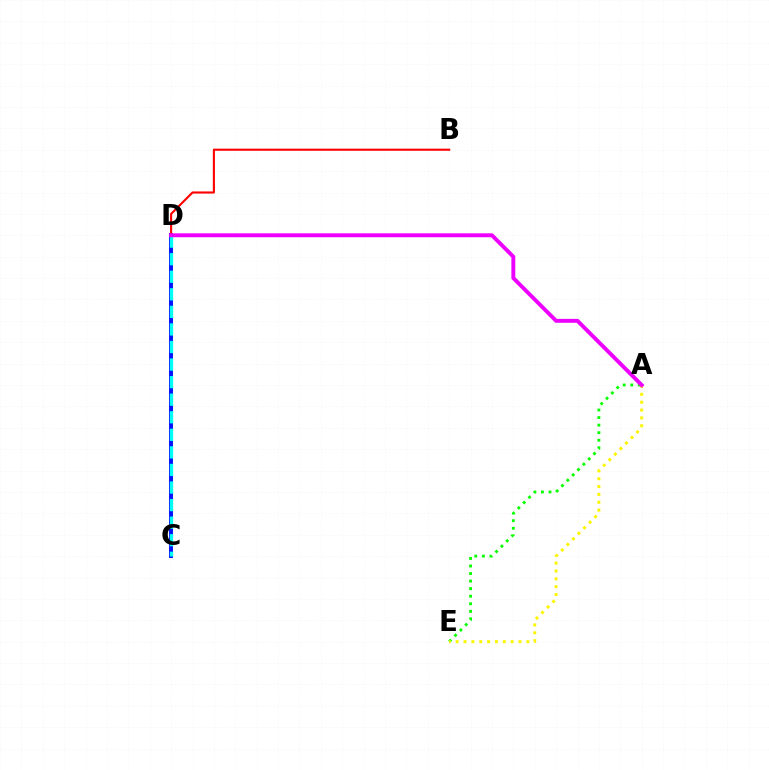{('A', 'E'): [{'color': '#08ff00', 'line_style': 'dotted', 'thickness': 2.05}, {'color': '#fcf500', 'line_style': 'dotted', 'thickness': 2.13}], ('C', 'D'): [{'color': '#0010ff', 'line_style': 'solid', 'thickness': 2.83}, {'color': '#00fff6', 'line_style': 'dashed', 'thickness': 2.39}], ('B', 'D'): [{'color': '#ff0000', 'line_style': 'solid', 'thickness': 1.52}], ('A', 'D'): [{'color': '#ee00ff', 'line_style': 'solid', 'thickness': 2.82}]}